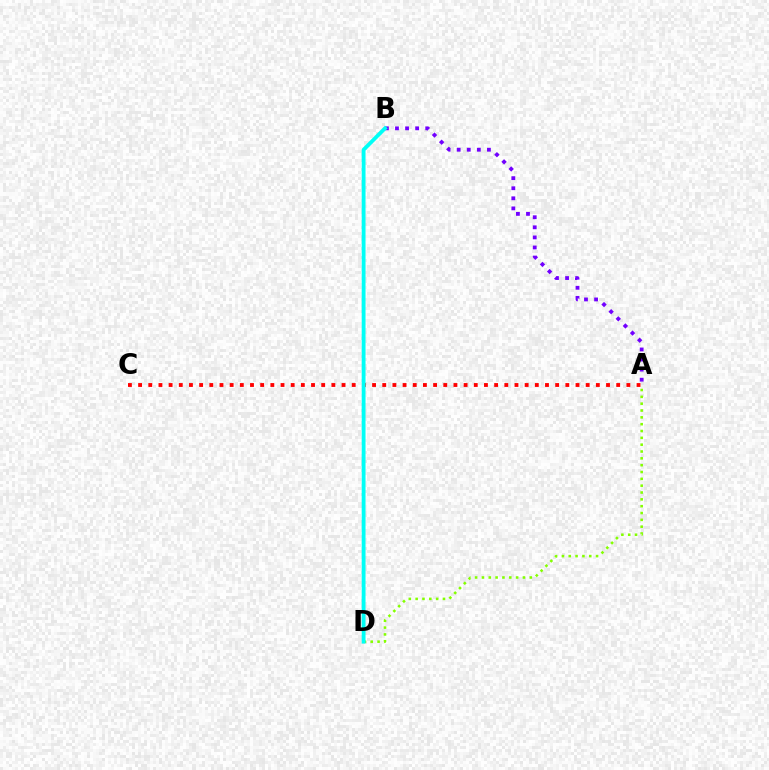{('A', 'D'): [{'color': '#84ff00', 'line_style': 'dotted', 'thickness': 1.86}], ('A', 'C'): [{'color': '#ff0000', 'line_style': 'dotted', 'thickness': 2.76}], ('A', 'B'): [{'color': '#7200ff', 'line_style': 'dotted', 'thickness': 2.74}], ('B', 'D'): [{'color': '#00fff6', 'line_style': 'solid', 'thickness': 2.76}]}